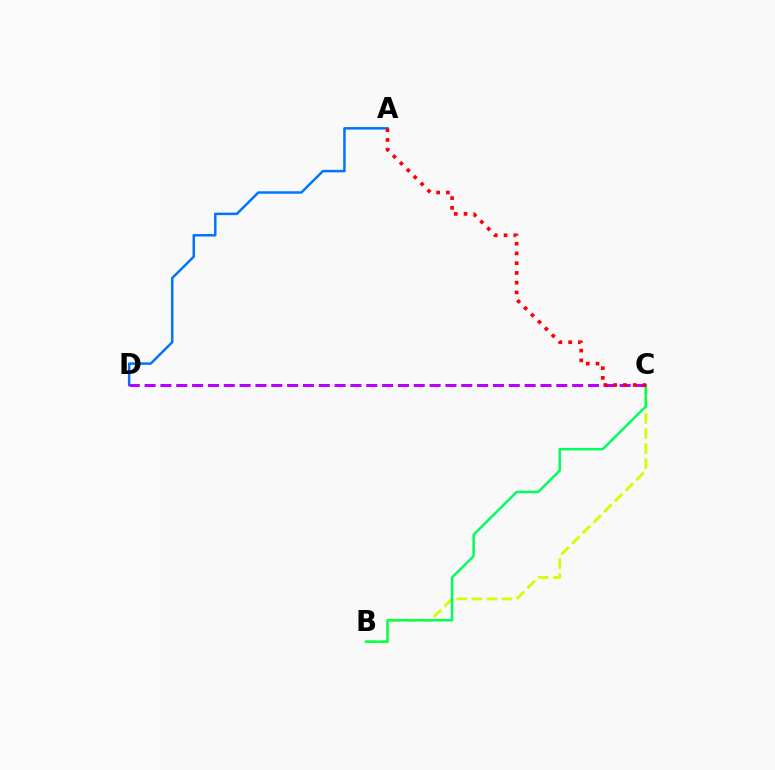{('B', 'C'): [{'color': '#d1ff00', 'line_style': 'dashed', 'thickness': 2.05}, {'color': '#00ff5c', 'line_style': 'solid', 'thickness': 1.78}], ('A', 'D'): [{'color': '#0074ff', 'line_style': 'solid', 'thickness': 1.79}], ('C', 'D'): [{'color': '#b900ff', 'line_style': 'dashed', 'thickness': 2.15}], ('A', 'C'): [{'color': '#ff0000', 'line_style': 'dotted', 'thickness': 2.65}]}